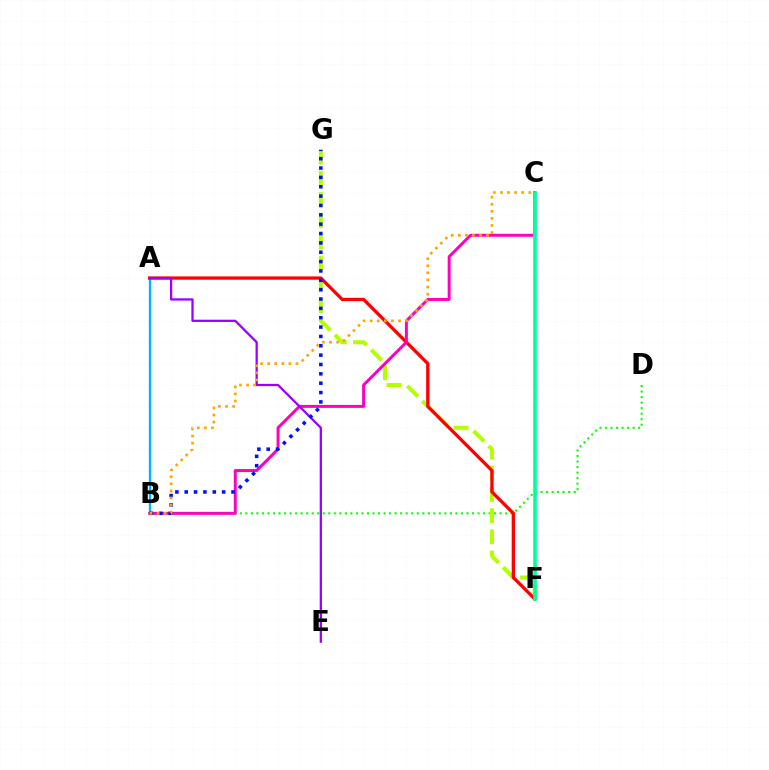{('B', 'D'): [{'color': '#08ff00', 'line_style': 'dotted', 'thickness': 1.5}], ('A', 'B'): [{'color': '#00b5ff', 'line_style': 'solid', 'thickness': 1.7}], ('F', 'G'): [{'color': '#b3ff00', 'line_style': 'dashed', 'thickness': 2.88}], ('A', 'F'): [{'color': '#ff0000', 'line_style': 'solid', 'thickness': 2.36}], ('B', 'C'): [{'color': '#ff00bd', 'line_style': 'solid', 'thickness': 2.14}, {'color': '#ffa500', 'line_style': 'dotted', 'thickness': 1.92}], ('A', 'E'): [{'color': '#9b00ff', 'line_style': 'solid', 'thickness': 1.63}], ('B', 'G'): [{'color': '#0010ff', 'line_style': 'dotted', 'thickness': 2.54}], ('C', 'F'): [{'color': '#00ff9d', 'line_style': 'solid', 'thickness': 2.61}]}